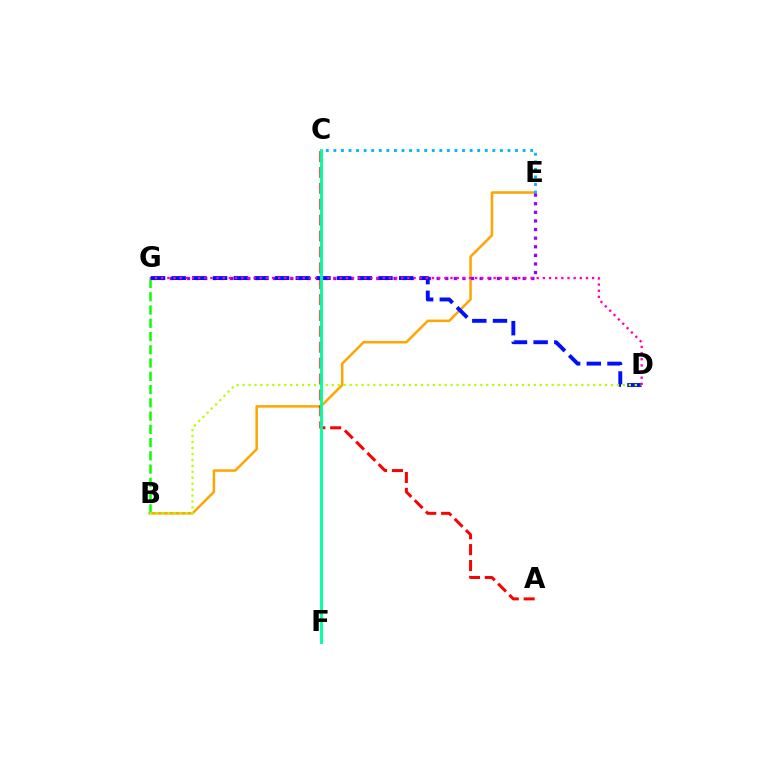{('B', 'E'): [{'color': '#ffa500', 'line_style': 'solid', 'thickness': 1.81}], ('C', 'E'): [{'color': '#00b5ff', 'line_style': 'dotted', 'thickness': 2.06}], ('A', 'C'): [{'color': '#ff0000', 'line_style': 'dashed', 'thickness': 2.16}], ('E', 'G'): [{'color': '#9b00ff', 'line_style': 'dotted', 'thickness': 2.34}], ('B', 'G'): [{'color': '#08ff00', 'line_style': 'dashed', 'thickness': 1.8}], ('D', 'G'): [{'color': '#0010ff', 'line_style': 'dashed', 'thickness': 2.81}, {'color': '#ff00bd', 'line_style': 'dotted', 'thickness': 1.67}], ('B', 'D'): [{'color': '#b3ff00', 'line_style': 'dotted', 'thickness': 1.61}], ('C', 'F'): [{'color': '#00ff9d', 'line_style': 'solid', 'thickness': 2.07}]}